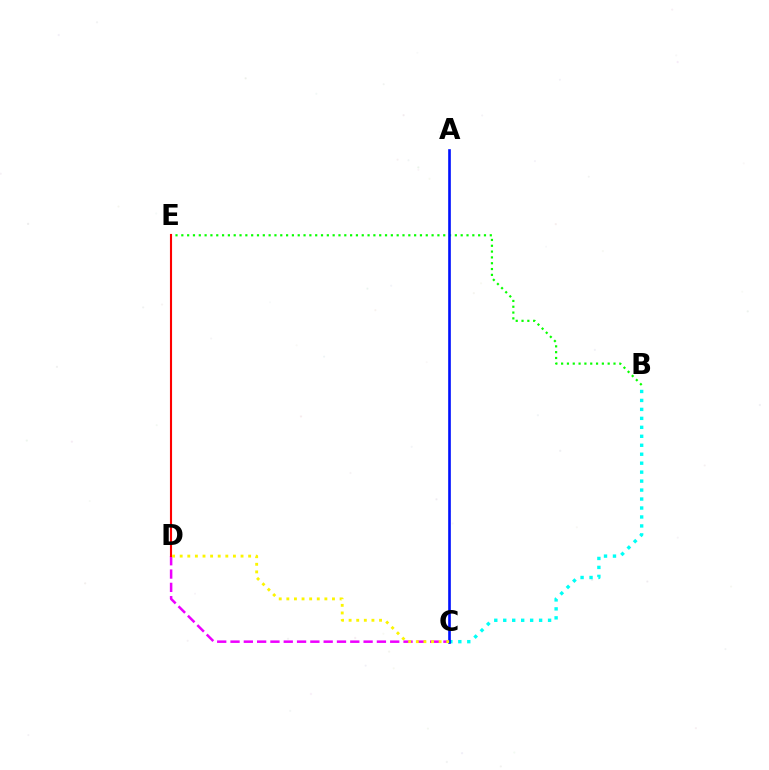{('C', 'D'): [{'color': '#ee00ff', 'line_style': 'dashed', 'thickness': 1.81}, {'color': '#fcf500', 'line_style': 'dotted', 'thickness': 2.07}], ('B', 'E'): [{'color': '#08ff00', 'line_style': 'dotted', 'thickness': 1.58}], ('B', 'C'): [{'color': '#00fff6', 'line_style': 'dotted', 'thickness': 2.44}], ('A', 'C'): [{'color': '#0010ff', 'line_style': 'solid', 'thickness': 1.9}], ('D', 'E'): [{'color': '#ff0000', 'line_style': 'solid', 'thickness': 1.53}]}